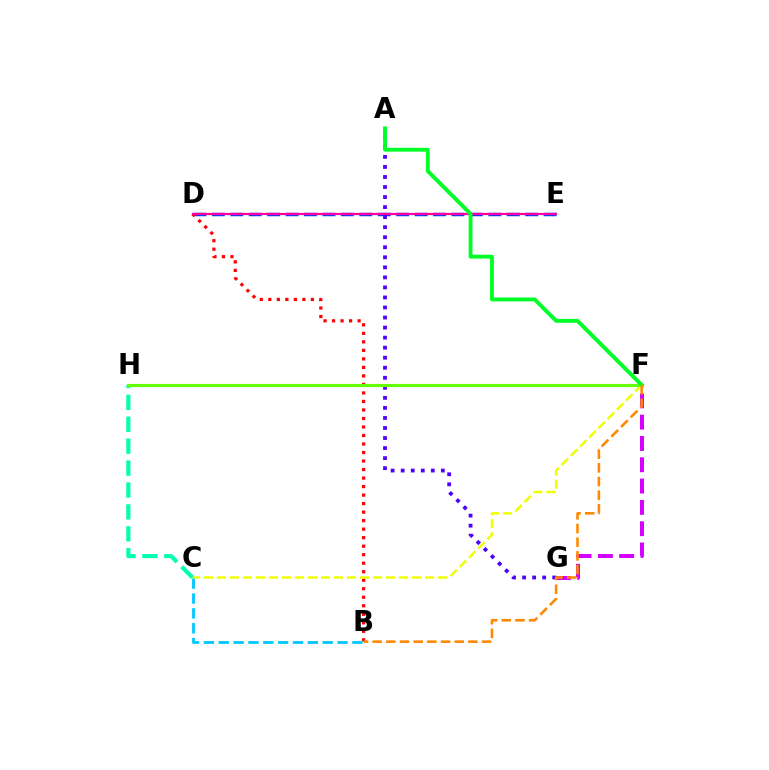{('D', 'E'): [{'color': '#003fff', 'line_style': 'dashed', 'thickness': 2.5}, {'color': '#ff00a0', 'line_style': 'solid', 'thickness': 1.61}], ('F', 'G'): [{'color': '#d600ff', 'line_style': 'dashed', 'thickness': 2.9}], ('B', 'D'): [{'color': '#ff0000', 'line_style': 'dotted', 'thickness': 2.31}], ('C', 'F'): [{'color': '#eeff00', 'line_style': 'dashed', 'thickness': 1.77}], ('C', 'H'): [{'color': '#00ffaf', 'line_style': 'dashed', 'thickness': 2.98}], ('A', 'G'): [{'color': '#4f00ff', 'line_style': 'dotted', 'thickness': 2.73}], ('F', 'H'): [{'color': '#66ff00', 'line_style': 'solid', 'thickness': 2.25}], ('B', 'C'): [{'color': '#00c7ff', 'line_style': 'dashed', 'thickness': 2.02}], ('A', 'F'): [{'color': '#00ff27', 'line_style': 'solid', 'thickness': 2.78}], ('B', 'F'): [{'color': '#ff8800', 'line_style': 'dashed', 'thickness': 1.86}]}